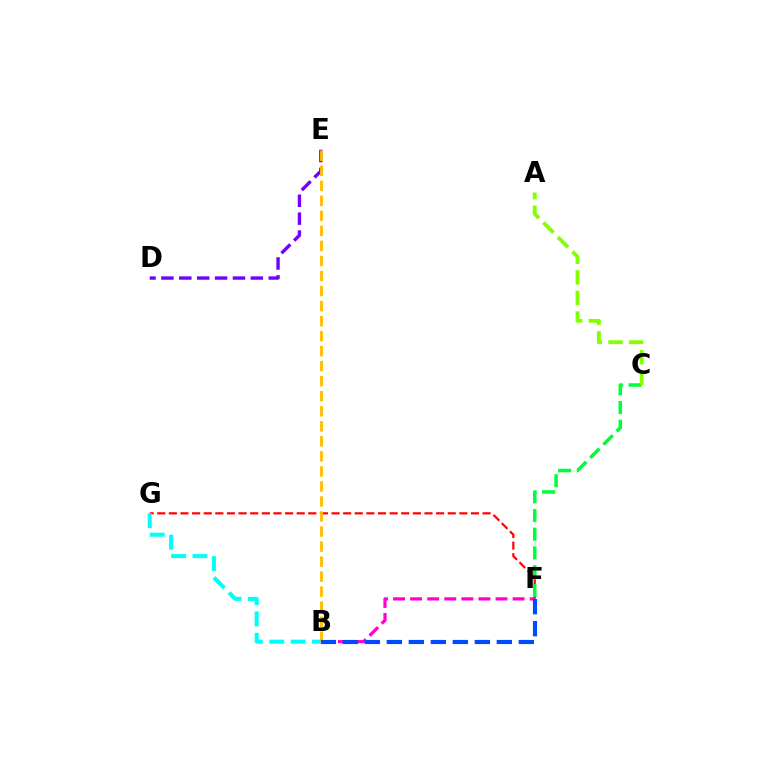{('D', 'E'): [{'color': '#7200ff', 'line_style': 'dashed', 'thickness': 2.43}], ('F', 'G'): [{'color': '#ff0000', 'line_style': 'dashed', 'thickness': 1.58}], ('B', 'G'): [{'color': '#00fff6', 'line_style': 'dashed', 'thickness': 2.91}], ('C', 'F'): [{'color': '#00ff39', 'line_style': 'dashed', 'thickness': 2.54}], ('A', 'C'): [{'color': '#84ff00', 'line_style': 'dashed', 'thickness': 2.8}], ('B', 'E'): [{'color': '#ffbd00', 'line_style': 'dashed', 'thickness': 2.04}], ('B', 'F'): [{'color': '#ff00cf', 'line_style': 'dashed', 'thickness': 2.32}, {'color': '#004bff', 'line_style': 'dashed', 'thickness': 2.99}]}